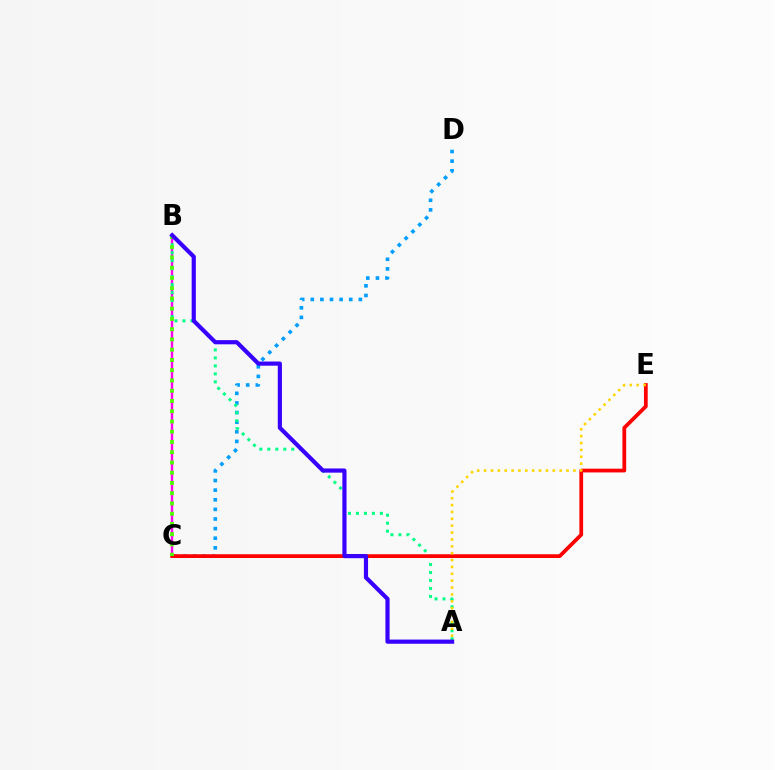{('B', 'C'): [{'color': '#ff00ed', 'line_style': 'solid', 'thickness': 1.73}, {'color': '#4fff00', 'line_style': 'dotted', 'thickness': 2.79}], ('C', 'D'): [{'color': '#009eff', 'line_style': 'dotted', 'thickness': 2.61}], ('A', 'B'): [{'color': '#00ff86', 'line_style': 'dotted', 'thickness': 2.17}, {'color': '#3700ff', 'line_style': 'solid', 'thickness': 3.0}], ('C', 'E'): [{'color': '#ff0000', 'line_style': 'solid', 'thickness': 2.7}], ('A', 'E'): [{'color': '#ffd500', 'line_style': 'dotted', 'thickness': 1.87}]}